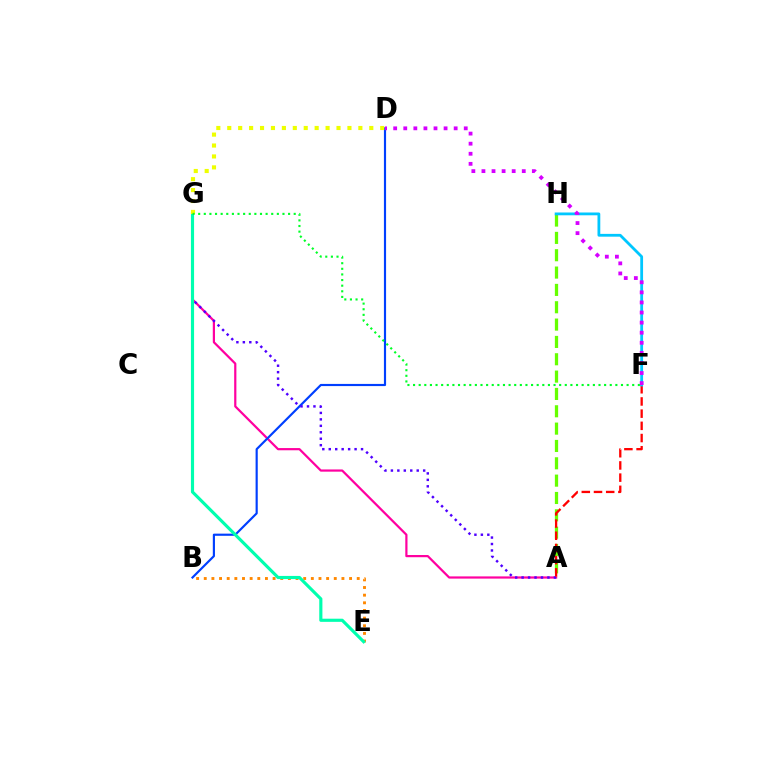{('B', 'E'): [{'color': '#ff8800', 'line_style': 'dotted', 'thickness': 2.08}], ('A', 'H'): [{'color': '#66ff00', 'line_style': 'dashed', 'thickness': 2.36}], ('A', 'G'): [{'color': '#ff00a0', 'line_style': 'solid', 'thickness': 1.59}, {'color': '#4f00ff', 'line_style': 'dotted', 'thickness': 1.75}], ('B', 'D'): [{'color': '#003fff', 'line_style': 'solid', 'thickness': 1.56}], ('A', 'F'): [{'color': '#ff0000', 'line_style': 'dashed', 'thickness': 1.66}], ('F', 'H'): [{'color': '#00c7ff', 'line_style': 'solid', 'thickness': 2.01}], ('E', 'G'): [{'color': '#00ffaf', 'line_style': 'solid', 'thickness': 2.26}], ('D', 'G'): [{'color': '#eeff00', 'line_style': 'dotted', 'thickness': 2.97}], ('D', 'F'): [{'color': '#d600ff', 'line_style': 'dotted', 'thickness': 2.74}], ('F', 'G'): [{'color': '#00ff27', 'line_style': 'dotted', 'thickness': 1.53}]}